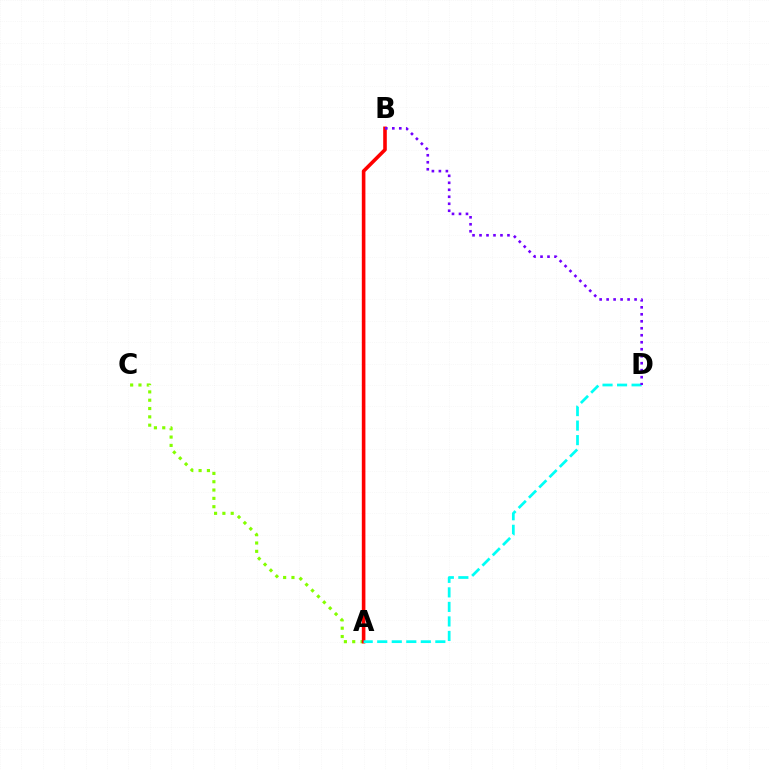{('A', 'C'): [{'color': '#84ff00', 'line_style': 'dotted', 'thickness': 2.26}], ('A', 'B'): [{'color': '#ff0000', 'line_style': 'solid', 'thickness': 2.59}], ('A', 'D'): [{'color': '#00fff6', 'line_style': 'dashed', 'thickness': 1.97}], ('B', 'D'): [{'color': '#7200ff', 'line_style': 'dotted', 'thickness': 1.9}]}